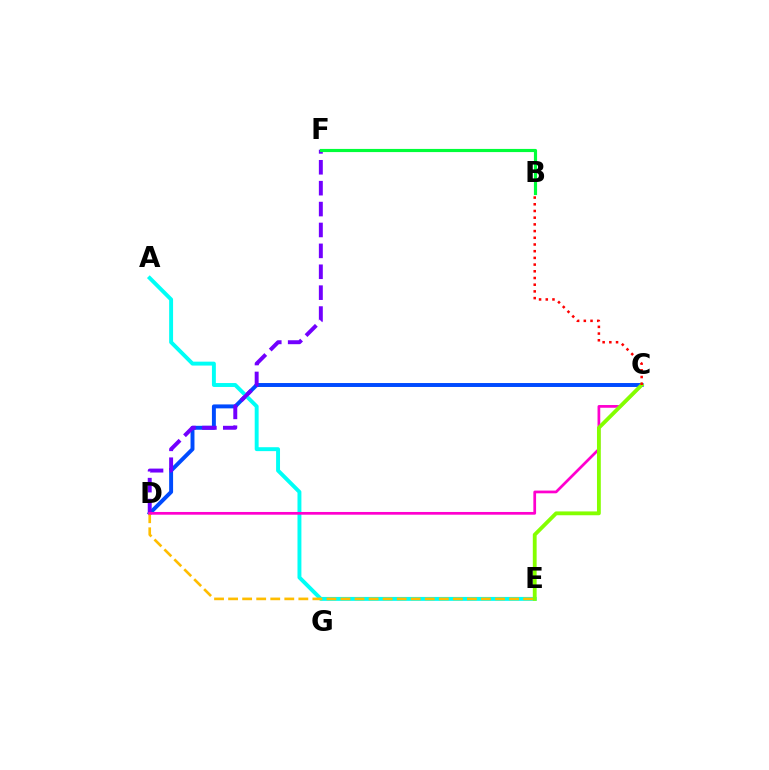{('C', 'D'): [{'color': '#004bff', 'line_style': 'solid', 'thickness': 2.84}, {'color': '#ff00cf', 'line_style': 'solid', 'thickness': 1.96}], ('A', 'E'): [{'color': '#00fff6', 'line_style': 'solid', 'thickness': 2.82}], ('D', 'F'): [{'color': '#7200ff', 'line_style': 'dashed', 'thickness': 2.84}], ('D', 'E'): [{'color': '#ffbd00', 'line_style': 'dashed', 'thickness': 1.91}], ('C', 'E'): [{'color': '#84ff00', 'line_style': 'solid', 'thickness': 2.75}], ('B', 'F'): [{'color': '#00ff39', 'line_style': 'solid', 'thickness': 2.27}], ('B', 'C'): [{'color': '#ff0000', 'line_style': 'dotted', 'thickness': 1.82}]}